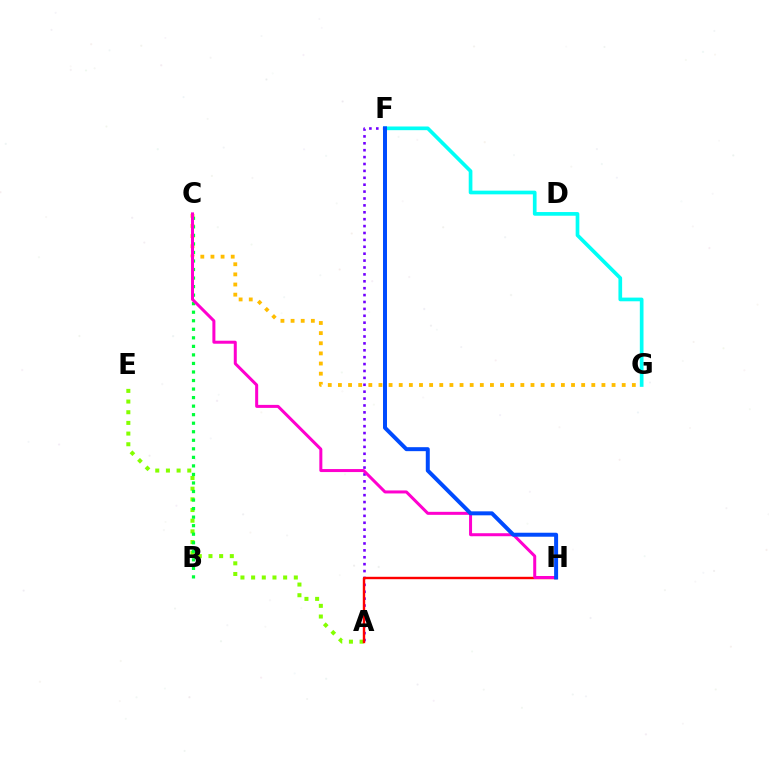{('F', 'G'): [{'color': '#00fff6', 'line_style': 'solid', 'thickness': 2.65}], ('C', 'G'): [{'color': '#ffbd00', 'line_style': 'dotted', 'thickness': 2.75}], ('A', 'E'): [{'color': '#84ff00', 'line_style': 'dotted', 'thickness': 2.9}], ('A', 'F'): [{'color': '#7200ff', 'line_style': 'dotted', 'thickness': 1.87}], ('B', 'C'): [{'color': '#00ff39', 'line_style': 'dotted', 'thickness': 2.32}], ('A', 'H'): [{'color': '#ff0000', 'line_style': 'solid', 'thickness': 1.73}], ('C', 'H'): [{'color': '#ff00cf', 'line_style': 'solid', 'thickness': 2.17}], ('F', 'H'): [{'color': '#004bff', 'line_style': 'solid', 'thickness': 2.86}]}